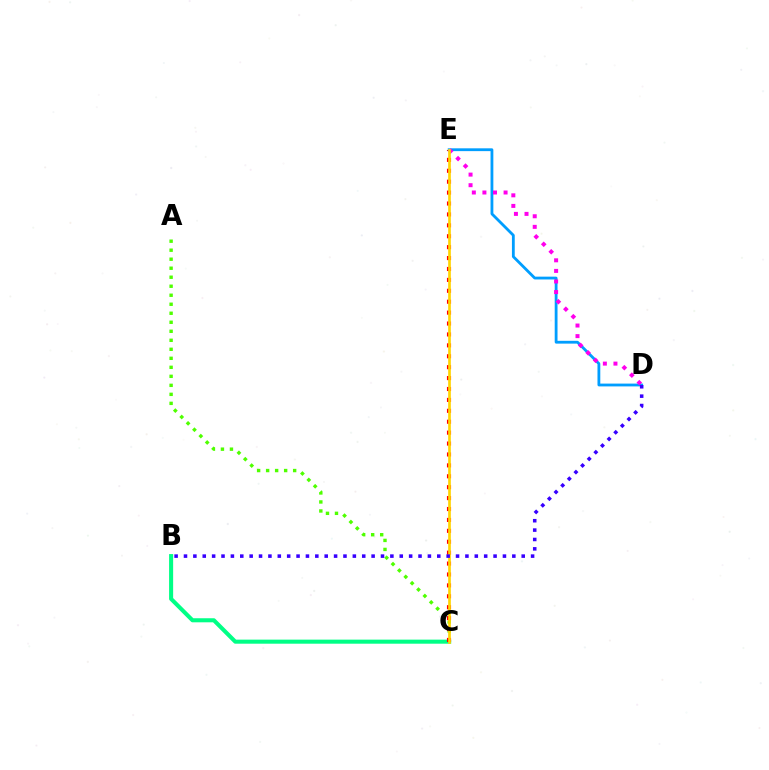{('B', 'C'): [{'color': '#00ff86', 'line_style': 'solid', 'thickness': 2.92}], ('A', 'C'): [{'color': '#4fff00', 'line_style': 'dotted', 'thickness': 2.45}], ('C', 'E'): [{'color': '#ff0000', 'line_style': 'dotted', 'thickness': 2.96}, {'color': '#ffd500', 'line_style': 'solid', 'thickness': 1.92}], ('D', 'E'): [{'color': '#009eff', 'line_style': 'solid', 'thickness': 2.02}, {'color': '#ff00ed', 'line_style': 'dotted', 'thickness': 2.88}], ('B', 'D'): [{'color': '#3700ff', 'line_style': 'dotted', 'thickness': 2.55}]}